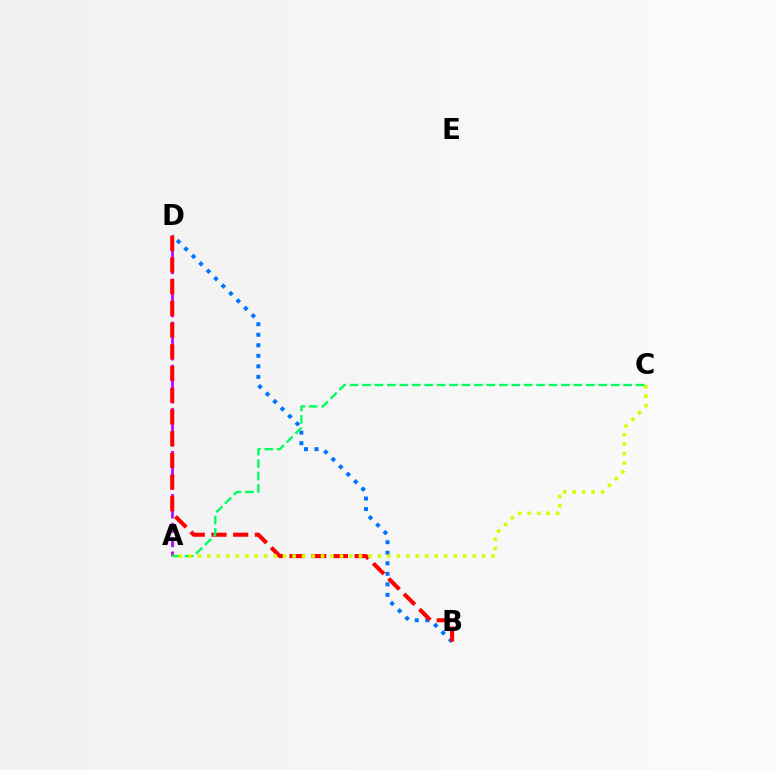{('B', 'D'): [{'color': '#0074ff', 'line_style': 'dotted', 'thickness': 2.86}, {'color': '#ff0000', 'line_style': 'dashed', 'thickness': 2.95}], ('A', 'D'): [{'color': '#b900ff', 'line_style': 'dashed', 'thickness': 1.95}], ('A', 'C'): [{'color': '#00ff5c', 'line_style': 'dashed', 'thickness': 1.69}, {'color': '#d1ff00', 'line_style': 'dotted', 'thickness': 2.58}]}